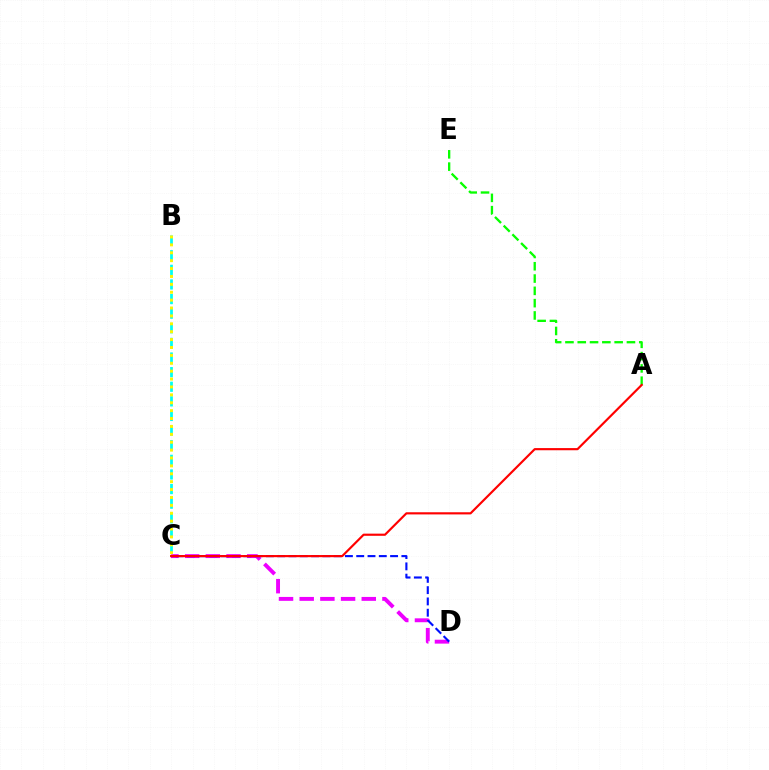{('A', 'E'): [{'color': '#08ff00', 'line_style': 'dashed', 'thickness': 1.67}], ('B', 'C'): [{'color': '#00fff6', 'line_style': 'dashed', 'thickness': 1.99}, {'color': '#fcf500', 'line_style': 'dotted', 'thickness': 2.14}], ('C', 'D'): [{'color': '#ee00ff', 'line_style': 'dashed', 'thickness': 2.81}, {'color': '#0010ff', 'line_style': 'dashed', 'thickness': 1.53}], ('A', 'C'): [{'color': '#ff0000', 'line_style': 'solid', 'thickness': 1.56}]}